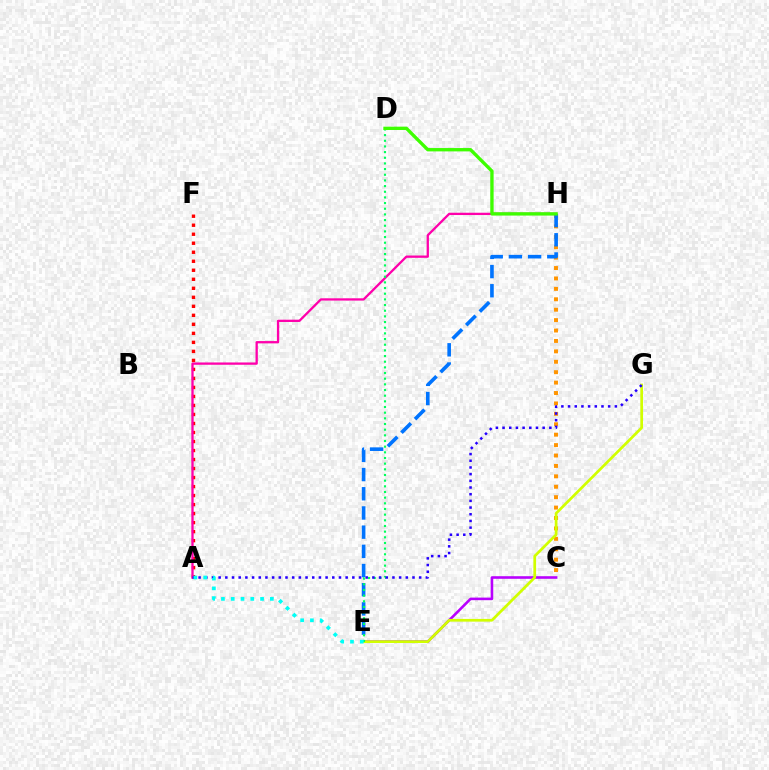{('C', 'E'): [{'color': '#b900ff', 'line_style': 'solid', 'thickness': 1.87}], ('A', 'F'): [{'color': '#ff0000', 'line_style': 'dotted', 'thickness': 2.45}], ('A', 'H'): [{'color': '#ff00ac', 'line_style': 'solid', 'thickness': 1.66}], ('C', 'H'): [{'color': '#ff9400', 'line_style': 'dotted', 'thickness': 2.83}], ('E', 'H'): [{'color': '#0074ff', 'line_style': 'dashed', 'thickness': 2.61}], ('E', 'G'): [{'color': '#d1ff00', 'line_style': 'solid', 'thickness': 1.96}], ('D', 'E'): [{'color': '#00ff5c', 'line_style': 'dotted', 'thickness': 1.54}], ('A', 'G'): [{'color': '#2500ff', 'line_style': 'dotted', 'thickness': 1.82}], ('A', 'E'): [{'color': '#00fff6', 'line_style': 'dotted', 'thickness': 2.66}], ('D', 'H'): [{'color': '#3dff00', 'line_style': 'solid', 'thickness': 2.41}]}